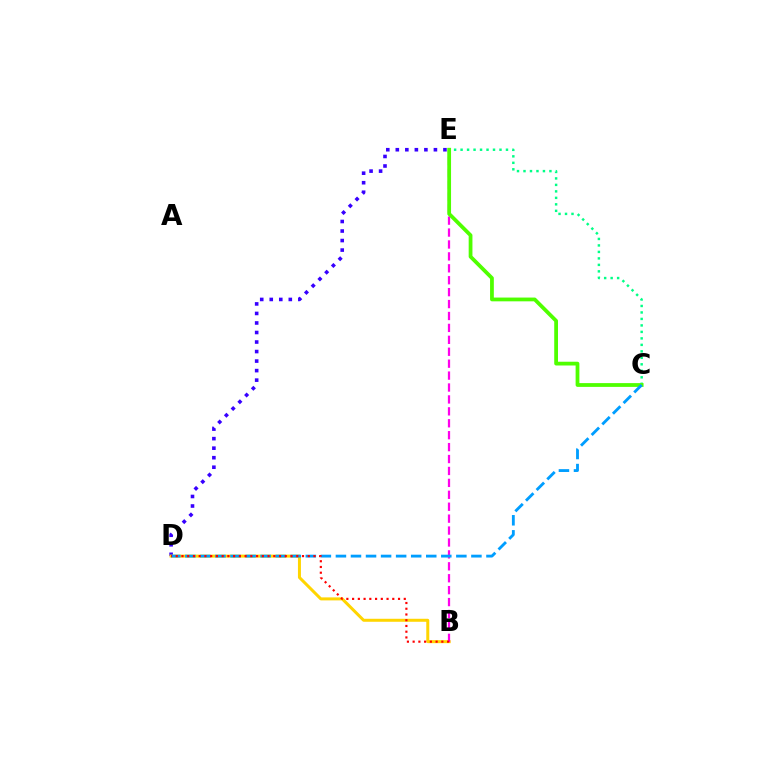{('D', 'E'): [{'color': '#3700ff', 'line_style': 'dotted', 'thickness': 2.59}], ('B', 'D'): [{'color': '#ffd500', 'line_style': 'solid', 'thickness': 2.16}, {'color': '#ff0000', 'line_style': 'dotted', 'thickness': 1.56}], ('C', 'E'): [{'color': '#00ff86', 'line_style': 'dotted', 'thickness': 1.76}, {'color': '#4fff00', 'line_style': 'solid', 'thickness': 2.72}], ('B', 'E'): [{'color': '#ff00ed', 'line_style': 'dashed', 'thickness': 1.62}], ('C', 'D'): [{'color': '#009eff', 'line_style': 'dashed', 'thickness': 2.05}]}